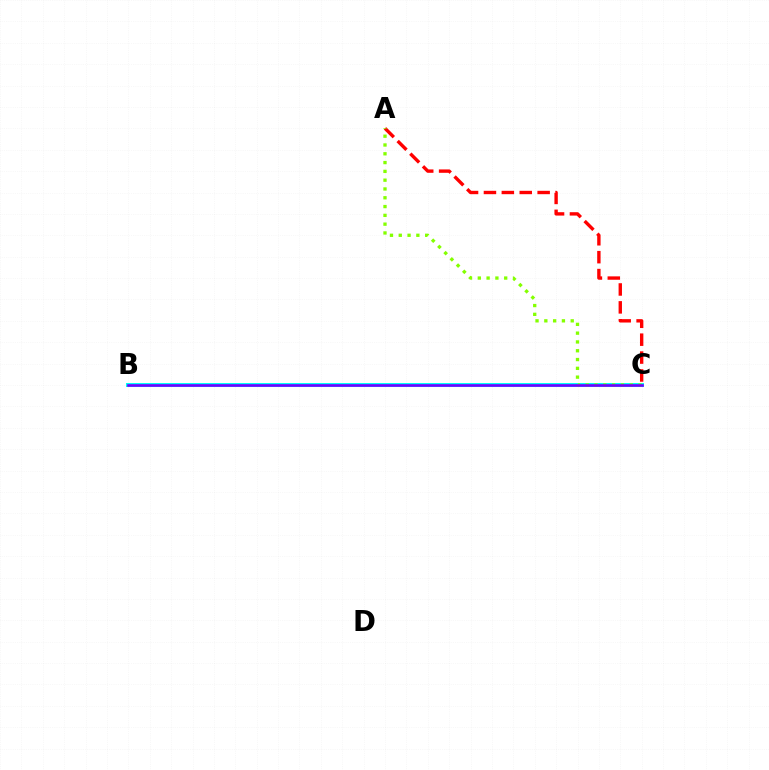{('A', 'C'): [{'color': '#ff0000', 'line_style': 'dashed', 'thickness': 2.43}, {'color': '#84ff00', 'line_style': 'dotted', 'thickness': 2.39}], ('B', 'C'): [{'color': '#00fff6', 'line_style': 'solid', 'thickness': 2.89}, {'color': '#7200ff', 'line_style': 'solid', 'thickness': 1.88}]}